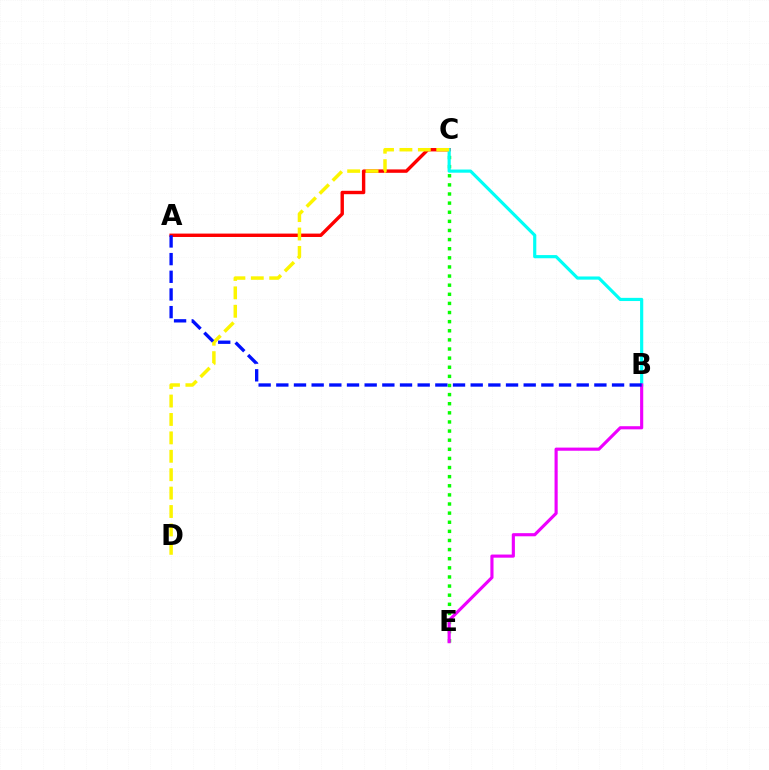{('A', 'C'): [{'color': '#ff0000', 'line_style': 'solid', 'thickness': 2.44}], ('C', 'E'): [{'color': '#08ff00', 'line_style': 'dotted', 'thickness': 2.48}], ('B', 'C'): [{'color': '#00fff6', 'line_style': 'solid', 'thickness': 2.28}], ('C', 'D'): [{'color': '#fcf500', 'line_style': 'dashed', 'thickness': 2.5}], ('B', 'E'): [{'color': '#ee00ff', 'line_style': 'solid', 'thickness': 2.26}], ('A', 'B'): [{'color': '#0010ff', 'line_style': 'dashed', 'thickness': 2.4}]}